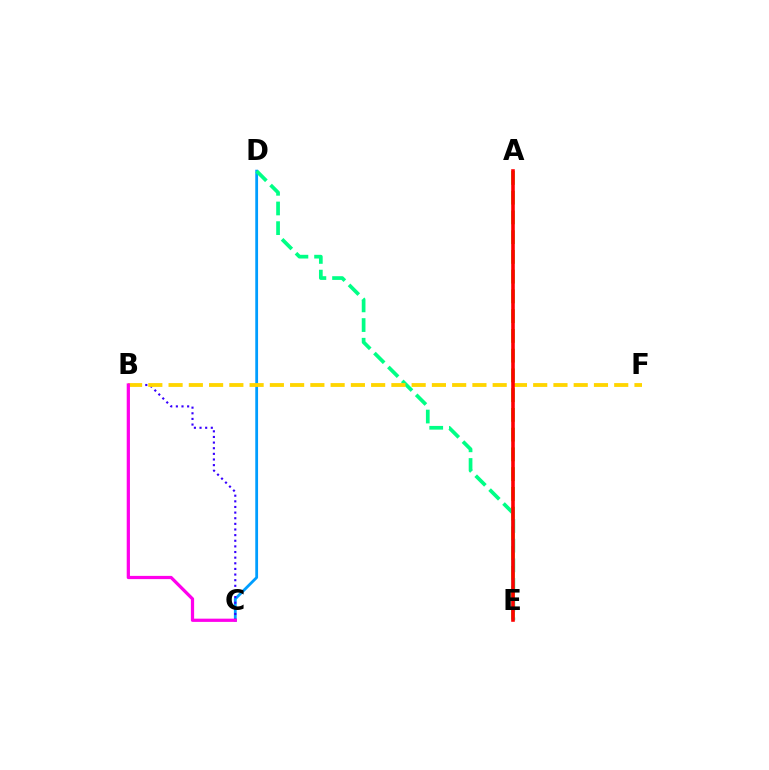{('C', 'D'): [{'color': '#009eff', 'line_style': 'solid', 'thickness': 2.01}], ('A', 'E'): [{'color': '#4fff00', 'line_style': 'dashed', 'thickness': 2.68}, {'color': '#ff0000', 'line_style': 'solid', 'thickness': 2.58}], ('D', 'E'): [{'color': '#00ff86', 'line_style': 'dashed', 'thickness': 2.67}], ('B', 'C'): [{'color': '#3700ff', 'line_style': 'dotted', 'thickness': 1.53}, {'color': '#ff00ed', 'line_style': 'solid', 'thickness': 2.33}], ('B', 'F'): [{'color': '#ffd500', 'line_style': 'dashed', 'thickness': 2.75}]}